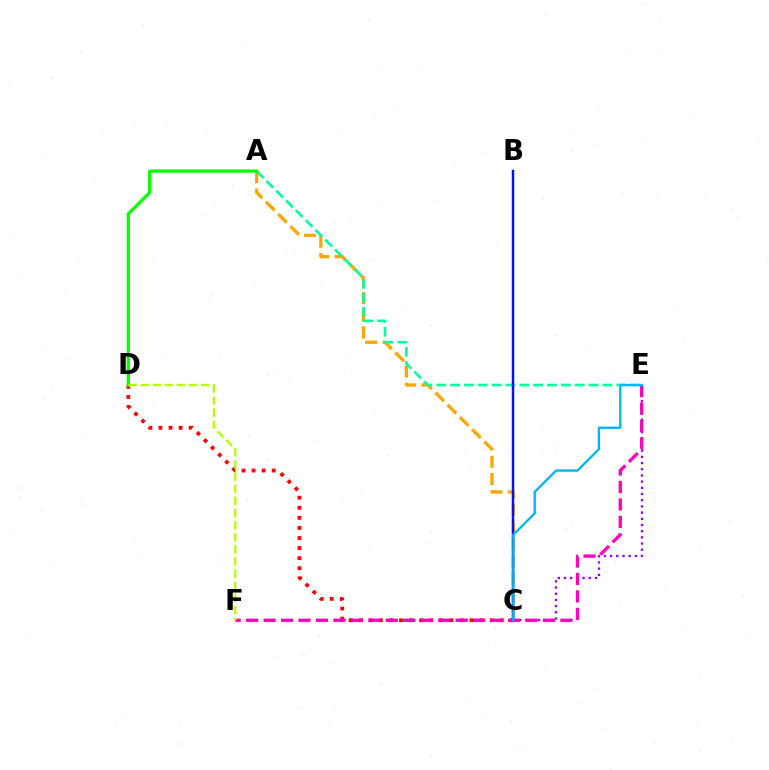{('A', 'C'): [{'color': '#ffa500', 'line_style': 'dashed', 'thickness': 2.35}], ('C', 'E'): [{'color': '#9b00ff', 'line_style': 'dotted', 'thickness': 1.68}, {'color': '#00b5ff', 'line_style': 'solid', 'thickness': 1.68}], ('C', 'D'): [{'color': '#ff0000', 'line_style': 'dotted', 'thickness': 2.74}], ('A', 'E'): [{'color': '#00ff9d', 'line_style': 'dashed', 'thickness': 1.88}], ('A', 'D'): [{'color': '#08ff00', 'line_style': 'solid', 'thickness': 2.36}], ('E', 'F'): [{'color': '#ff00bd', 'line_style': 'dashed', 'thickness': 2.37}], ('B', 'C'): [{'color': '#0010ff', 'line_style': 'solid', 'thickness': 1.77}], ('D', 'F'): [{'color': '#b3ff00', 'line_style': 'dashed', 'thickness': 1.65}]}